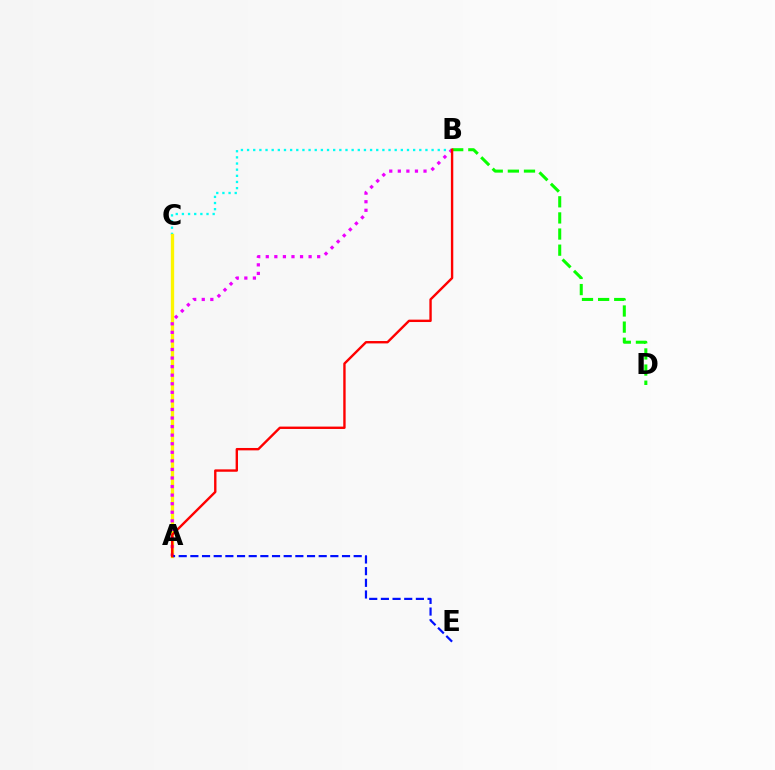{('B', 'D'): [{'color': '#08ff00', 'line_style': 'dashed', 'thickness': 2.19}], ('B', 'C'): [{'color': '#00fff6', 'line_style': 'dotted', 'thickness': 1.67}], ('A', 'C'): [{'color': '#fcf500', 'line_style': 'solid', 'thickness': 2.4}], ('A', 'B'): [{'color': '#ee00ff', 'line_style': 'dotted', 'thickness': 2.33}, {'color': '#ff0000', 'line_style': 'solid', 'thickness': 1.72}], ('A', 'E'): [{'color': '#0010ff', 'line_style': 'dashed', 'thickness': 1.58}]}